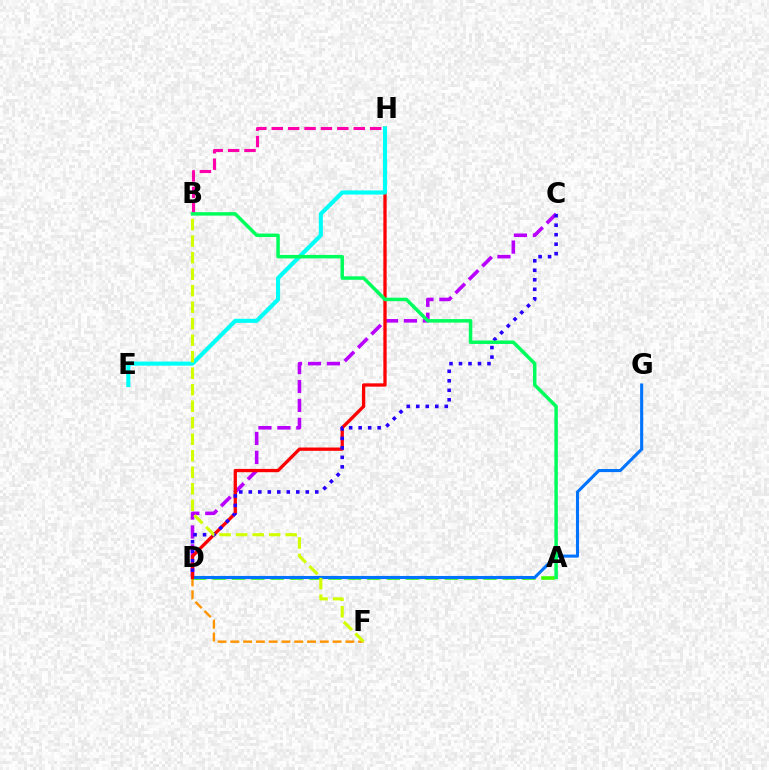{('D', 'F'): [{'color': '#ff9400', 'line_style': 'dashed', 'thickness': 1.74}], ('A', 'D'): [{'color': '#3dff00', 'line_style': 'dashed', 'thickness': 2.63}], ('C', 'D'): [{'color': '#b900ff', 'line_style': 'dashed', 'thickness': 2.57}, {'color': '#2500ff', 'line_style': 'dotted', 'thickness': 2.58}], ('D', 'G'): [{'color': '#0074ff', 'line_style': 'solid', 'thickness': 2.22}], ('D', 'H'): [{'color': '#ff0000', 'line_style': 'solid', 'thickness': 2.37}], ('E', 'H'): [{'color': '#00fff6', 'line_style': 'solid', 'thickness': 2.96}], ('B', 'H'): [{'color': '#ff00ac', 'line_style': 'dashed', 'thickness': 2.23}], ('A', 'B'): [{'color': '#00ff5c', 'line_style': 'solid', 'thickness': 2.52}], ('B', 'F'): [{'color': '#d1ff00', 'line_style': 'dashed', 'thickness': 2.24}]}